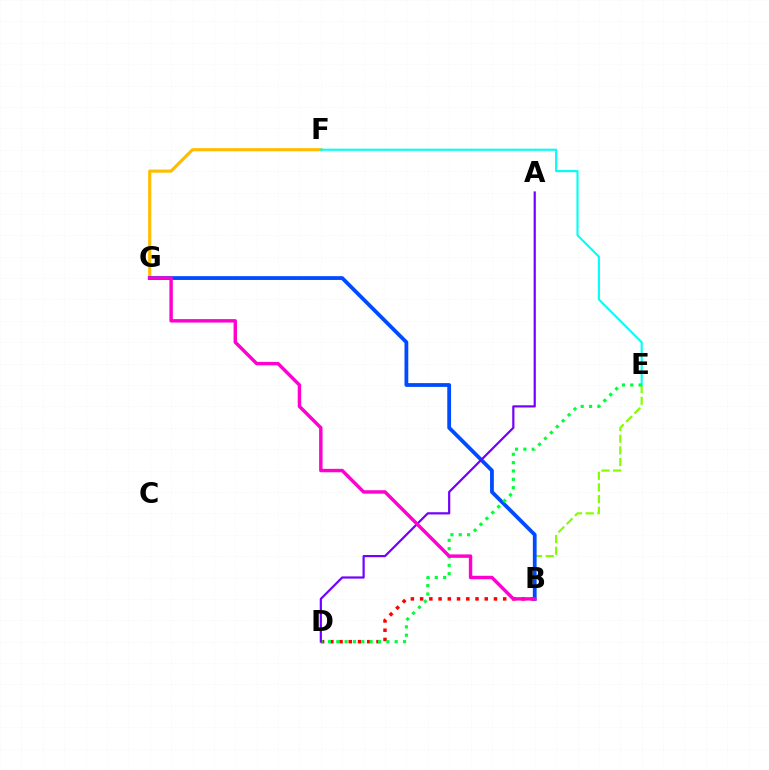{('F', 'G'): [{'color': '#ffbd00', 'line_style': 'solid', 'thickness': 2.27}], ('B', 'E'): [{'color': '#84ff00', 'line_style': 'dashed', 'thickness': 1.59}], ('E', 'F'): [{'color': '#00fff6', 'line_style': 'solid', 'thickness': 1.53}], ('B', 'D'): [{'color': '#ff0000', 'line_style': 'dotted', 'thickness': 2.51}], ('B', 'G'): [{'color': '#004bff', 'line_style': 'solid', 'thickness': 2.72}, {'color': '#ff00cf', 'line_style': 'solid', 'thickness': 2.47}], ('D', 'E'): [{'color': '#00ff39', 'line_style': 'dotted', 'thickness': 2.27}], ('A', 'D'): [{'color': '#7200ff', 'line_style': 'solid', 'thickness': 1.58}]}